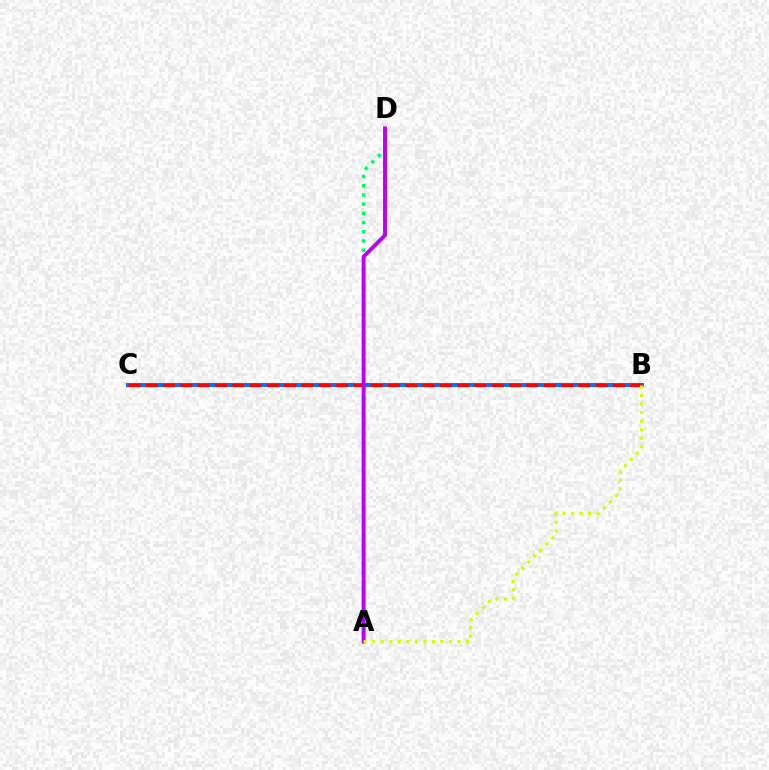{('A', 'D'): [{'color': '#00ff5c', 'line_style': 'dotted', 'thickness': 2.5}, {'color': '#b900ff', 'line_style': 'solid', 'thickness': 2.8}], ('B', 'C'): [{'color': '#0074ff', 'line_style': 'solid', 'thickness': 2.91}, {'color': '#ff0000', 'line_style': 'dashed', 'thickness': 2.35}], ('A', 'B'): [{'color': '#d1ff00', 'line_style': 'dotted', 'thickness': 2.31}]}